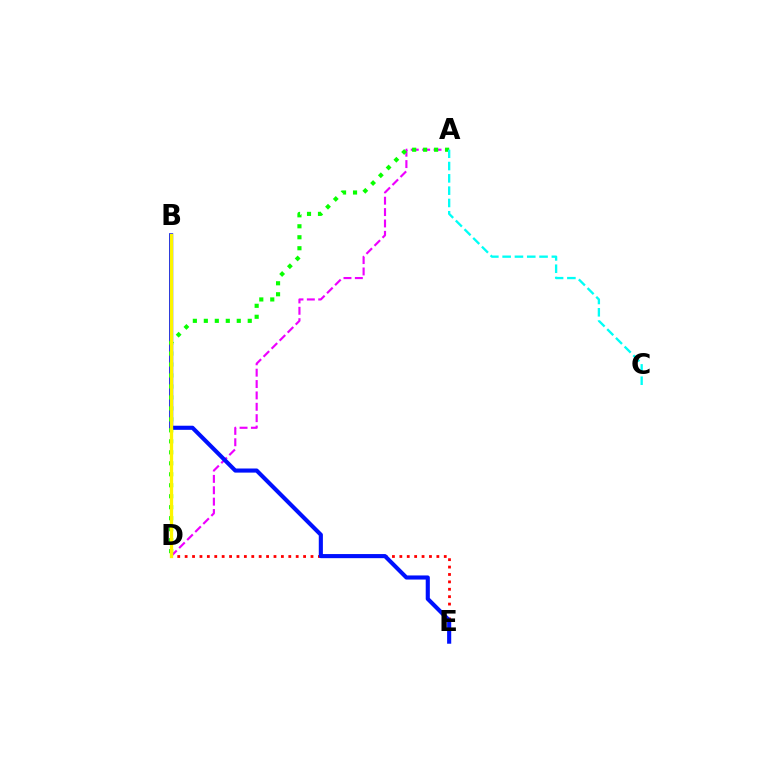{('A', 'D'): [{'color': '#ee00ff', 'line_style': 'dashed', 'thickness': 1.54}, {'color': '#08ff00', 'line_style': 'dotted', 'thickness': 2.98}], ('D', 'E'): [{'color': '#ff0000', 'line_style': 'dotted', 'thickness': 2.01}], ('B', 'E'): [{'color': '#0010ff', 'line_style': 'solid', 'thickness': 2.96}], ('B', 'D'): [{'color': '#fcf500', 'line_style': 'solid', 'thickness': 2.37}], ('A', 'C'): [{'color': '#00fff6', 'line_style': 'dashed', 'thickness': 1.67}]}